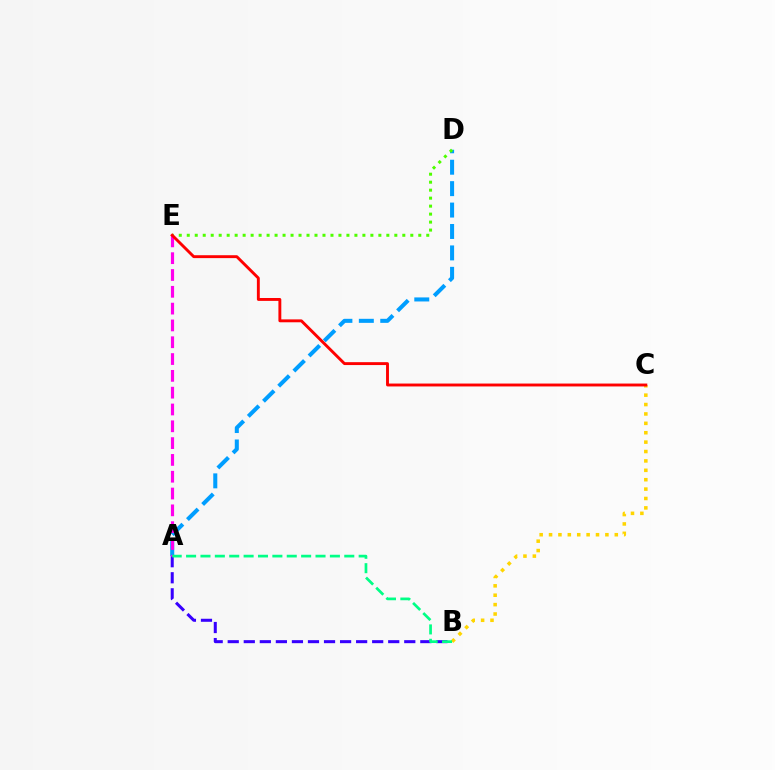{('A', 'B'): [{'color': '#3700ff', 'line_style': 'dashed', 'thickness': 2.18}, {'color': '#00ff86', 'line_style': 'dashed', 'thickness': 1.95}], ('B', 'C'): [{'color': '#ffd500', 'line_style': 'dotted', 'thickness': 2.55}], ('A', 'D'): [{'color': '#009eff', 'line_style': 'dashed', 'thickness': 2.91}], ('A', 'E'): [{'color': '#ff00ed', 'line_style': 'dashed', 'thickness': 2.28}], ('D', 'E'): [{'color': '#4fff00', 'line_style': 'dotted', 'thickness': 2.17}], ('C', 'E'): [{'color': '#ff0000', 'line_style': 'solid', 'thickness': 2.08}]}